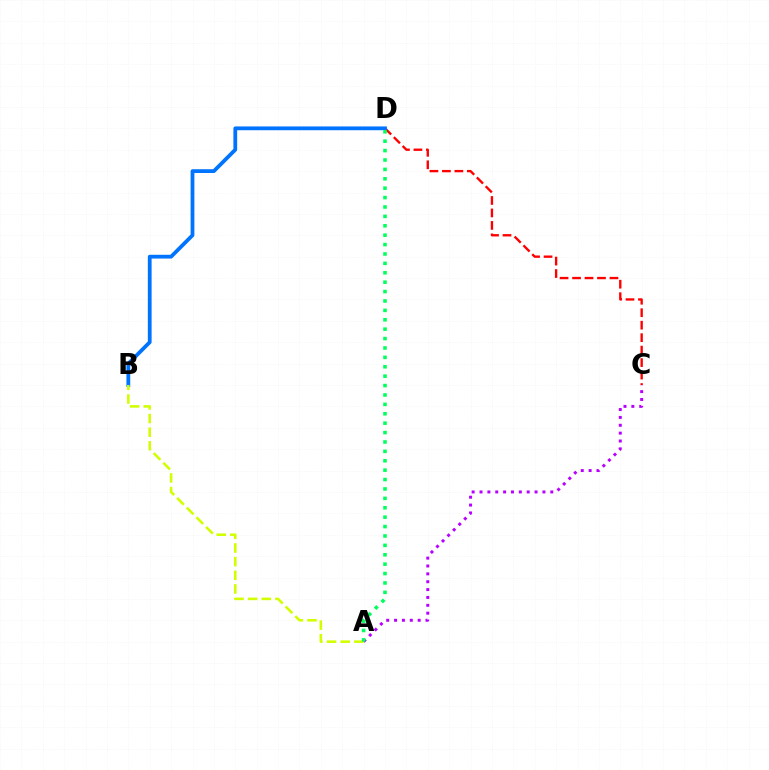{('C', 'D'): [{'color': '#ff0000', 'line_style': 'dashed', 'thickness': 1.69}], ('A', 'C'): [{'color': '#b900ff', 'line_style': 'dotted', 'thickness': 2.14}], ('B', 'D'): [{'color': '#0074ff', 'line_style': 'solid', 'thickness': 2.72}], ('A', 'B'): [{'color': '#d1ff00', 'line_style': 'dashed', 'thickness': 1.85}], ('A', 'D'): [{'color': '#00ff5c', 'line_style': 'dotted', 'thickness': 2.55}]}